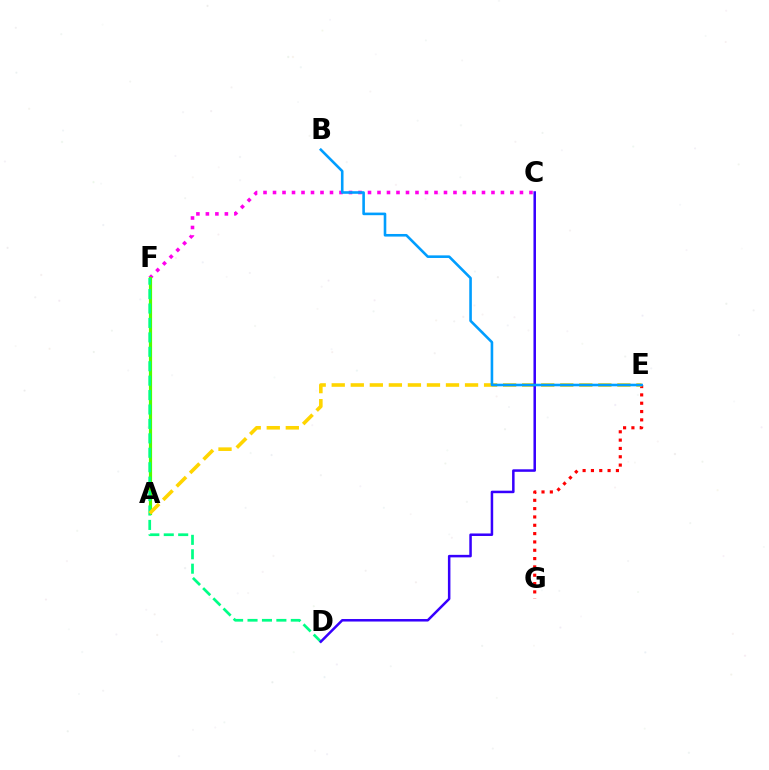{('C', 'F'): [{'color': '#ff00ed', 'line_style': 'dotted', 'thickness': 2.58}], ('A', 'F'): [{'color': '#4fff00', 'line_style': 'solid', 'thickness': 2.29}], ('E', 'G'): [{'color': '#ff0000', 'line_style': 'dotted', 'thickness': 2.26}], ('D', 'F'): [{'color': '#00ff86', 'line_style': 'dashed', 'thickness': 1.96}], ('A', 'E'): [{'color': '#ffd500', 'line_style': 'dashed', 'thickness': 2.59}], ('C', 'D'): [{'color': '#3700ff', 'line_style': 'solid', 'thickness': 1.81}], ('B', 'E'): [{'color': '#009eff', 'line_style': 'solid', 'thickness': 1.87}]}